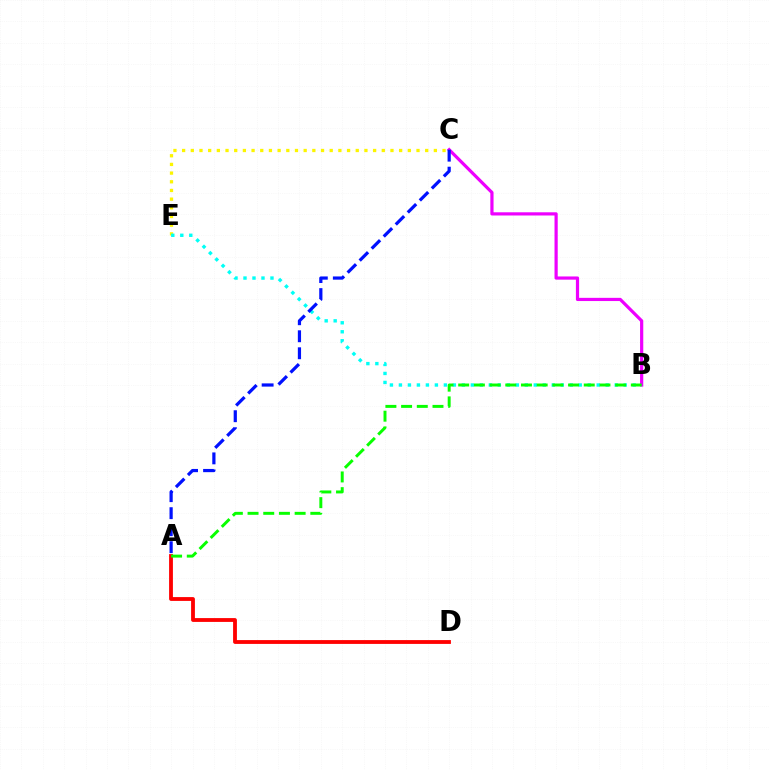{('C', 'E'): [{'color': '#fcf500', 'line_style': 'dotted', 'thickness': 2.36}], ('A', 'D'): [{'color': '#ff0000', 'line_style': 'solid', 'thickness': 2.75}], ('B', 'C'): [{'color': '#ee00ff', 'line_style': 'solid', 'thickness': 2.3}], ('B', 'E'): [{'color': '#00fff6', 'line_style': 'dotted', 'thickness': 2.44}], ('A', 'C'): [{'color': '#0010ff', 'line_style': 'dashed', 'thickness': 2.31}], ('A', 'B'): [{'color': '#08ff00', 'line_style': 'dashed', 'thickness': 2.13}]}